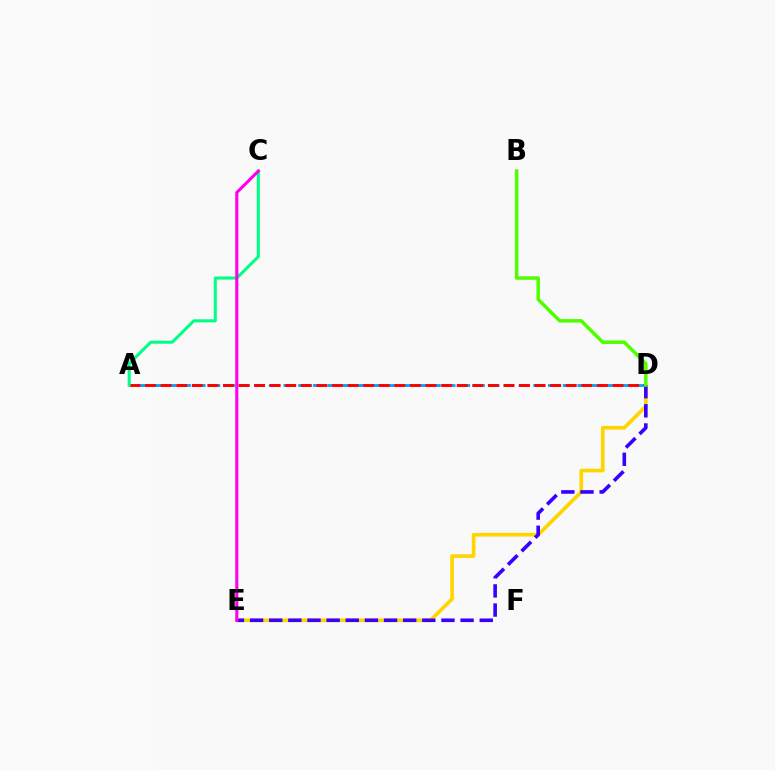{('D', 'E'): [{'color': '#ffd500', 'line_style': 'solid', 'thickness': 2.64}, {'color': '#3700ff', 'line_style': 'dashed', 'thickness': 2.6}], ('A', 'D'): [{'color': '#009eff', 'line_style': 'dashed', 'thickness': 2.0}, {'color': '#ff0000', 'line_style': 'dashed', 'thickness': 2.12}], ('B', 'D'): [{'color': '#4fff00', 'line_style': 'solid', 'thickness': 2.51}], ('A', 'C'): [{'color': '#00ff86', 'line_style': 'solid', 'thickness': 2.2}], ('C', 'E'): [{'color': '#ff00ed', 'line_style': 'solid', 'thickness': 2.24}]}